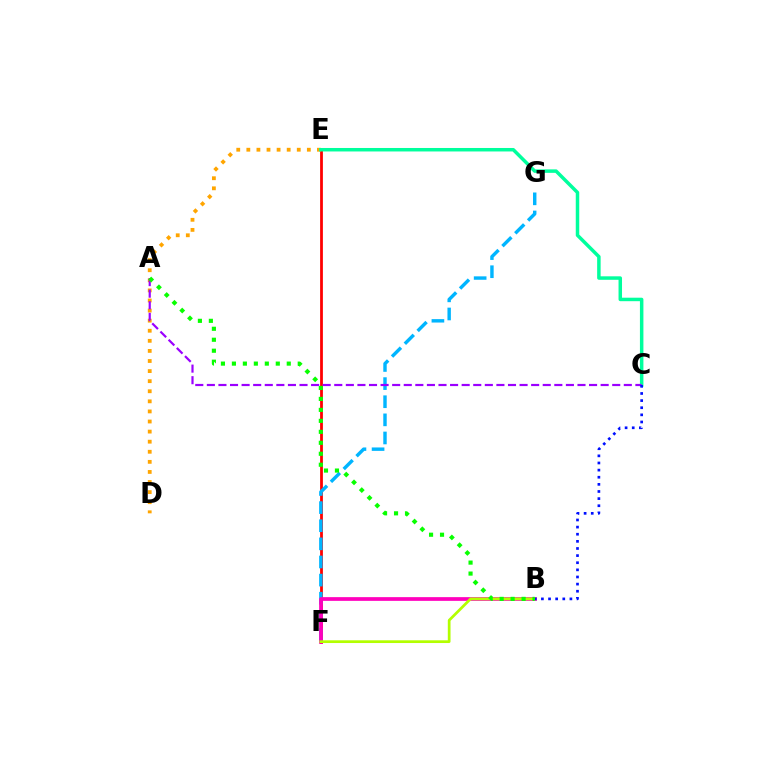{('E', 'F'): [{'color': '#ff0000', 'line_style': 'solid', 'thickness': 2.0}], ('F', 'G'): [{'color': '#00b5ff', 'line_style': 'dashed', 'thickness': 2.46}], ('B', 'F'): [{'color': '#ff00bd', 'line_style': 'solid', 'thickness': 2.68}, {'color': '#b3ff00', 'line_style': 'solid', 'thickness': 1.97}], ('D', 'E'): [{'color': '#ffa500', 'line_style': 'dotted', 'thickness': 2.74}], ('C', 'E'): [{'color': '#00ff9d', 'line_style': 'solid', 'thickness': 2.51}], ('A', 'C'): [{'color': '#9b00ff', 'line_style': 'dashed', 'thickness': 1.57}], ('B', 'C'): [{'color': '#0010ff', 'line_style': 'dotted', 'thickness': 1.94}], ('A', 'B'): [{'color': '#08ff00', 'line_style': 'dotted', 'thickness': 2.98}]}